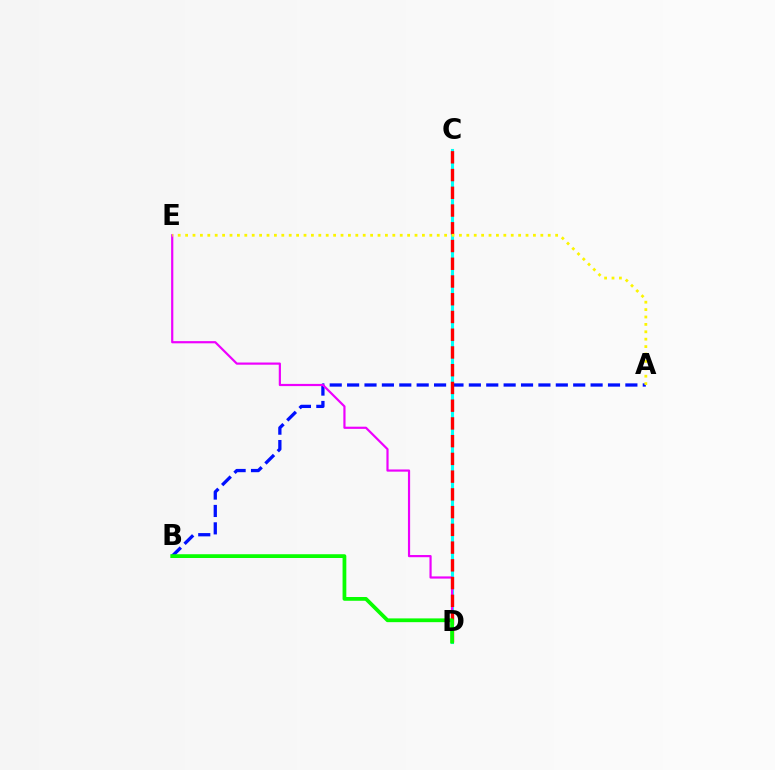{('C', 'D'): [{'color': '#00fff6', 'line_style': 'solid', 'thickness': 2.23}, {'color': '#ff0000', 'line_style': 'dashed', 'thickness': 2.41}], ('A', 'B'): [{'color': '#0010ff', 'line_style': 'dashed', 'thickness': 2.36}], ('D', 'E'): [{'color': '#ee00ff', 'line_style': 'solid', 'thickness': 1.58}], ('B', 'D'): [{'color': '#08ff00', 'line_style': 'solid', 'thickness': 2.71}], ('A', 'E'): [{'color': '#fcf500', 'line_style': 'dotted', 'thickness': 2.01}]}